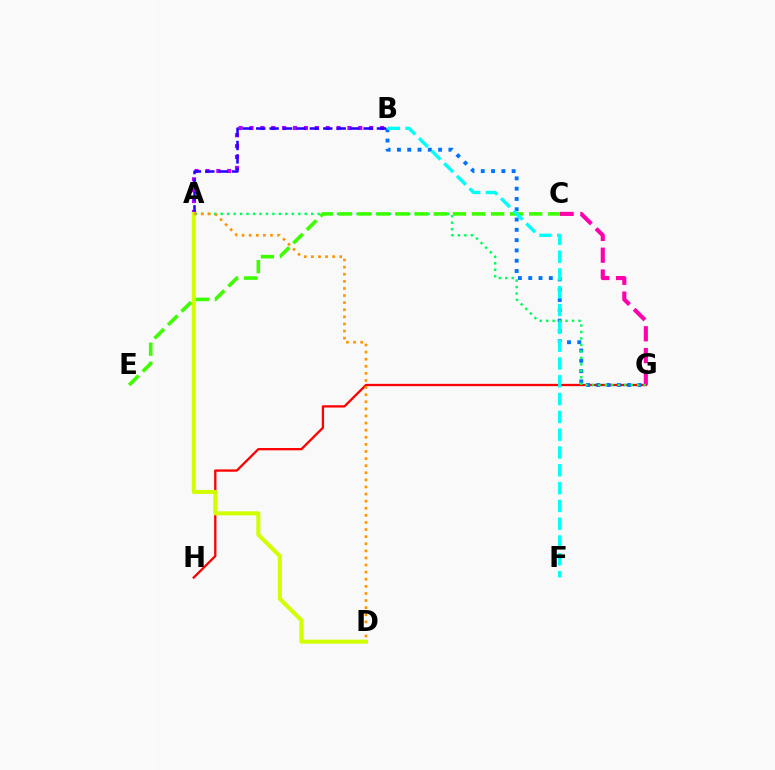{('G', 'H'): [{'color': '#ff0000', 'line_style': 'solid', 'thickness': 1.65}], ('A', 'B'): [{'color': '#b900ff', 'line_style': 'dotted', 'thickness': 2.96}, {'color': '#2500ff', 'line_style': 'dashed', 'thickness': 1.82}], ('C', 'G'): [{'color': '#ff00ac', 'line_style': 'dashed', 'thickness': 2.96}], ('B', 'G'): [{'color': '#0074ff', 'line_style': 'dotted', 'thickness': 2.8}], ('A', 'G'): [{'color': '#00ff5c', 'line_style': 'dotted', 'thickness': 1.76}], ('C', 'E'): [{'color': '#3dff00', 'line_style': 'dashed', 'thickness': 2.59}], ('B', 'F'): [{'color': '#00fff6', 'line_style': 'dashed', 'thickness': 2.42}], ('A', 'D'): [{'color': '#d1ff00', 'line_style': 'solid', 'thickness': 2.91}, {'color': '#ff9400', 'line_style': 'dotted', 'thickness': 1.93}]}